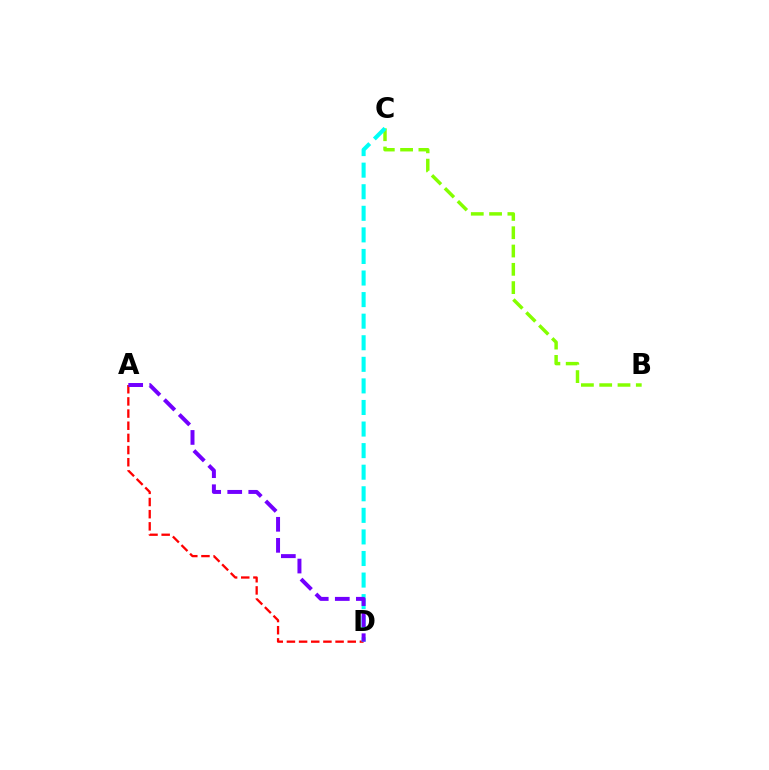{('B', 'C'): [{'color': '#84ff00', 'line_style': 'dashed', 'thickness': 2.49}], ('A', 'D'): [{'color': '#ff0000', 'line_style': 'dashed', 'thickness': 1.65}, {'color': '#7200ff', 'line_style': 'dashed', 'thickness': 2.86}], ('C', 'D'): [{'color': '#00fff6', 'line_style': 'dashed', 'thickness': 2.93}]}